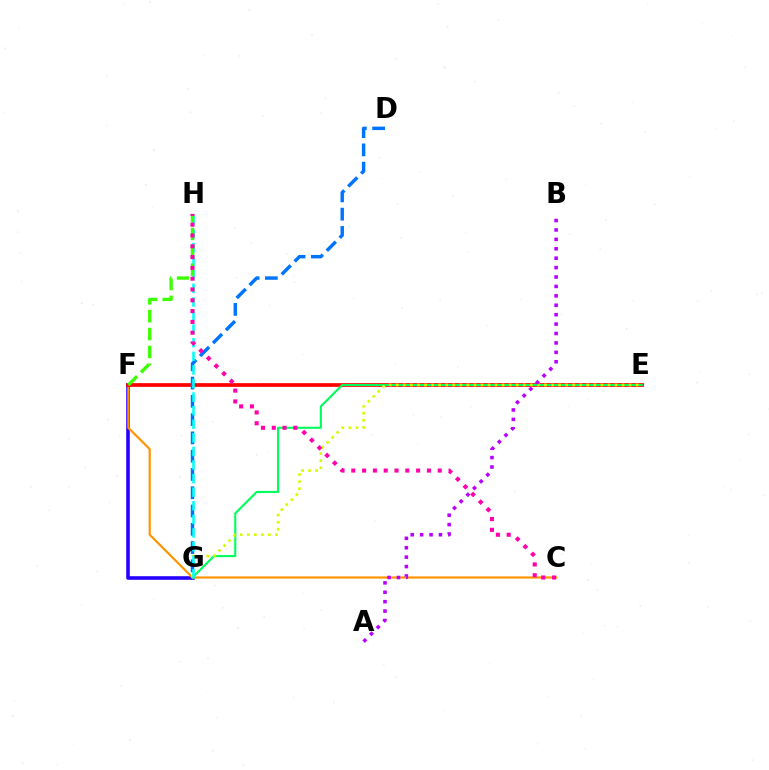{('F', 'G'): [{'color': '#2500ff', 'line_style': 'solid', 'thickness': 2.58}], ('C', 'F'): [{'color': '#ff9400', 'line_style': 'solid', 'thickness': 1.58}], ('E', 'F'): [{'color': '#ff0000', 'line_style': 'solid', 'thickness': 2.68}], ('E', 'G'): [{'color': '#00ff5c', 'line_style': 'solid', 'thickness': 1.53}, {'color': '#d1ff00', 'line_style': 'dotted', 'thickness': 1.92}], ('D', 'G'): [{'color': '#0074ff', 'line_style': 'dashed', 'thickness': 2.48}], ('G', 'H'): [{'color': '#00fff6', 'line_style': 'dashed', 'thickness': 1.85}], ('F', 'H'): [{'color': '#3dff00', 'line_style': 'dashed', 'thickness': 2.43}], ('A', 'B'): [{'color': '#b900ff', 'line_style': 'dotted', 'thickness': 2.56}], ('C', 'H'): [{'color': '#ff00ac', 'line_style': 'dotted', 'thickness': 2.94}]}